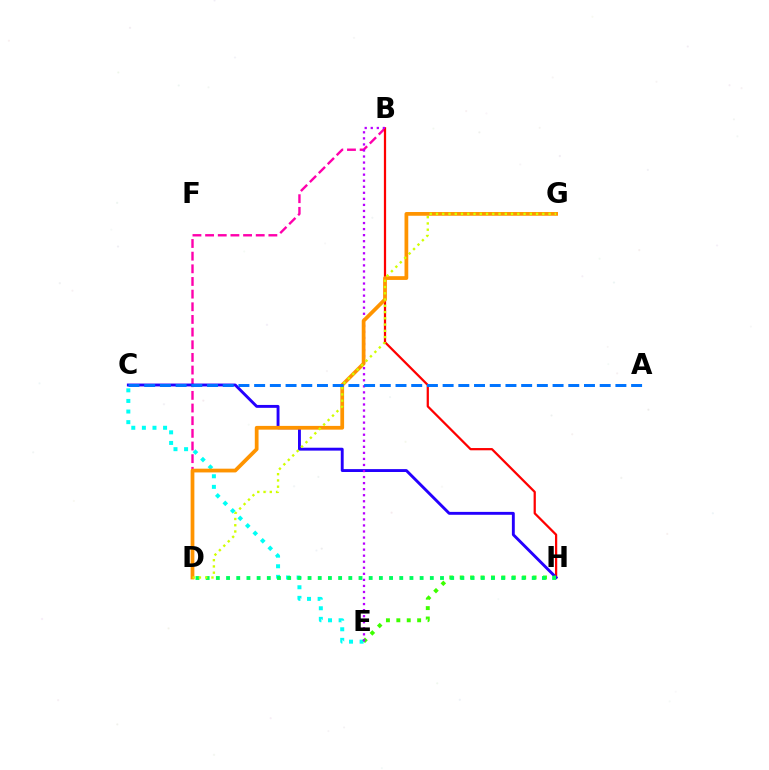{('C', 'E'): [{'color': '#00fff6', 'line_style': 'dotted', 'thickness': 2.88}], ('B', 'D'): [{'color': '#ff00ac', 'line_style': 'dashed', 'thickness': 1.72}], ('B', 'H'): [{'color': '#ff0000', 'line_style': 'solid', 'thickness': 1.62}], ('C', 'H'): [{'color': '#2500ff', 'line_style': 'solid', 'thickness': 2.08}], ('E', 'H'): [{'color': '#3dff00', 'line_style': 'dotted', 'thickness': 2.83}], ('B', 'E'): [{'color': '#b900ff', 'line_style': 'dotted', 'thickness': 1.64}], ('D', 'G'): [{'color': '#ff9400', 'line_style': 'solid', 'thickness': 2.7}, {'color': '#d1ff00', 'line_style': 'dotted', 'thickness': 1.7}], ('D', 'H'): [{'color': '#00ff5c', 'line_style': 'dotted', 'thickness': 2.77}], ('A', 'C'): [{'color': '#0074ff', 'line_style': 'dashed', 'thickness': 2.13}]}